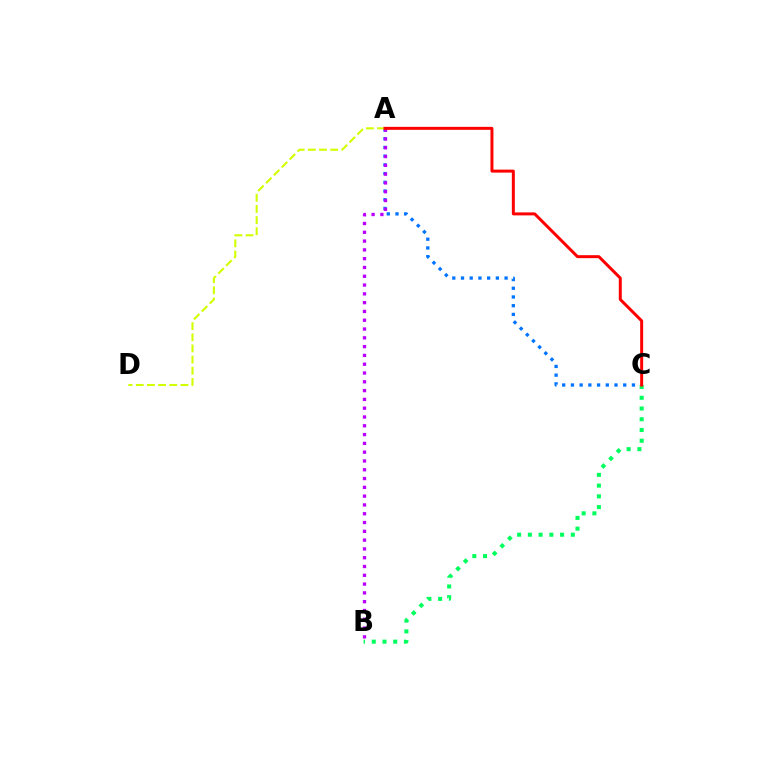{('A', 'C'): [{'color': '#0074ff', 'line_style': 'dotted', 'thickness': 2.37}, {'color': '#ff0000', 'line_style': 'solid', 'thickness': 2.14}], ('A', 'B'): [{'color': '#b900ff', 'line_style': 'dotted', 'thickness': 2.39}], ('B', 'C'): [{'color': '#00ff5c', 'line_style': 'dotted', 'thickness': 2.92}], ('A', 'D'): [{'color': '#d1ff00', 'line_style': 'dashed', 'thickness': 1.52}]}